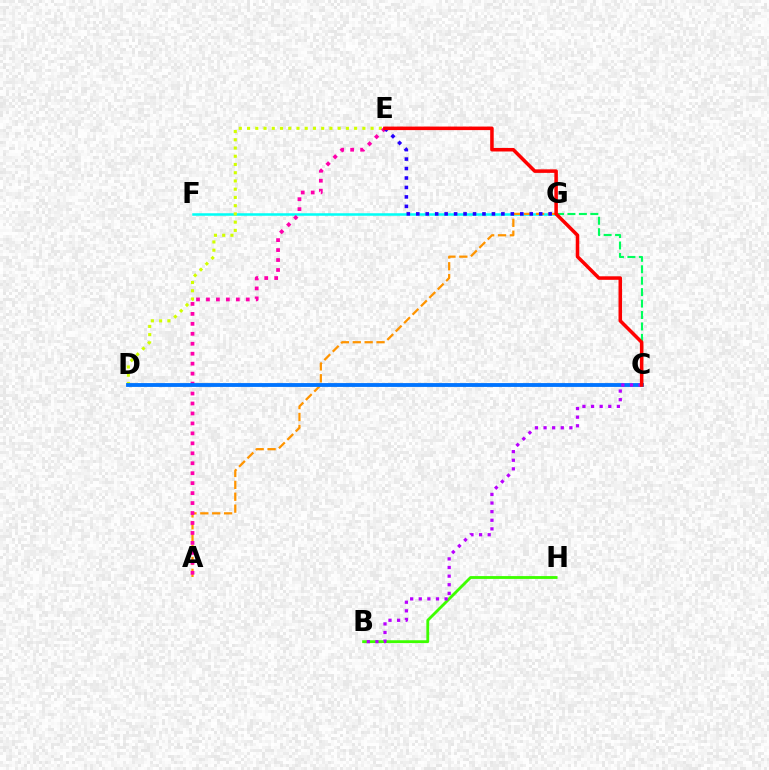{('C', 'G'): [{'color': '#00ff5c', 'line_style': 'dashed', 'thickness': 1.55}], ('F', 'G'): [{'color': '#00fff6', 'line_style': 'solid', 'thickness': 1.81}], ('D', 'E'): [{'color': '#d1ff00', 'line_style': 'dotted', 'thickness': 2.24}], ('B', 'H'): [{'color': '#3dff00', 'line_style': 'solid', 'thickness': 2.04}], ('A', 'G'): [{'color': '#ff9400', 'line_style': 'dashed', 'thickness': 1.61}], ('A', 'E'): [{'color': '#ff00ac', 'line_style': 'dotted', 'thickness': 2.71}], ('E', 'G'): [{'color': '#2500ff', 'line_style': 'dotted', 'thickness': 2.57}], ('C', 'D'): [{'color': '#0074ff', 'line_style': 'solid', 'thickness': 2.76}], ('B', 'C'): [{'color': '#b900ff', 'line_style': 'dotted', 'thickness': 2.34}], ('C', 'E'): [{'color': '#ff0000', 'line_style': 'solid', 'thickness': 2.54}]}